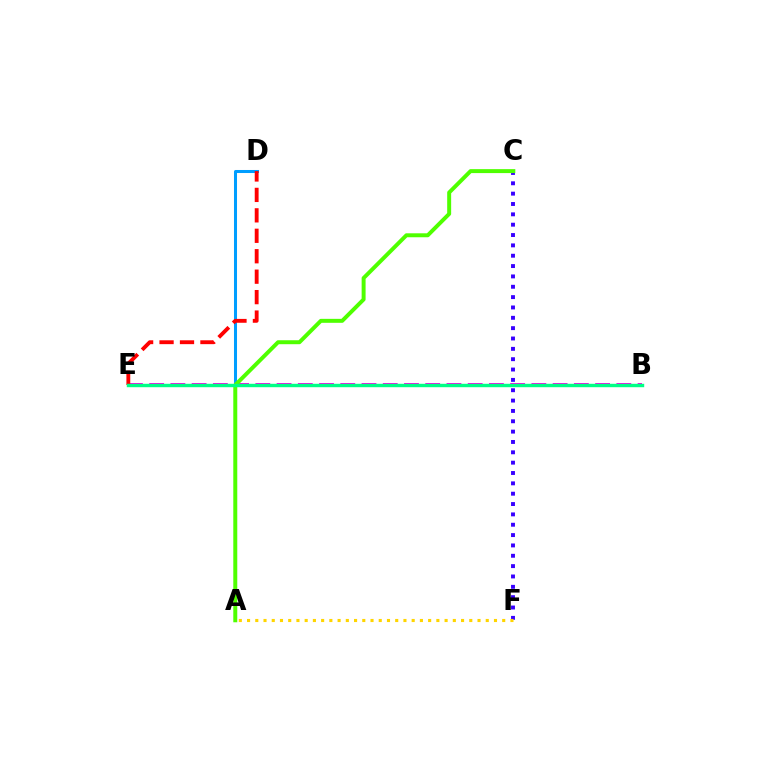{('A', 'D'): [{'color': '#009eff', 'line_style': 'solid', 'thickness': 2.18}], ('B', 'E'): [{'color': '#ff00ed', 'line_style': 'dashed', 'thickness': 2.88}, {'color': '#00ff86', 'line_style': 'solid', 'thickness': 2.46}], ('C', 'F'): [{'color': '#3700ff', 'line_style': 'dotted', 'thickness': 2.81}], ('D', 'E'): [{'color': '#ff0000', 'line_style': 'dashed', 'thickness': 2.78}], ('A', 'F'): [{'color': '#ffd500', 'line_style': 'dotted', 'thickness': 2.24}], ('A', 'C'): [{'color': '#4fff00', 'line_style': 'solid', 'thickness': 2.85}]}